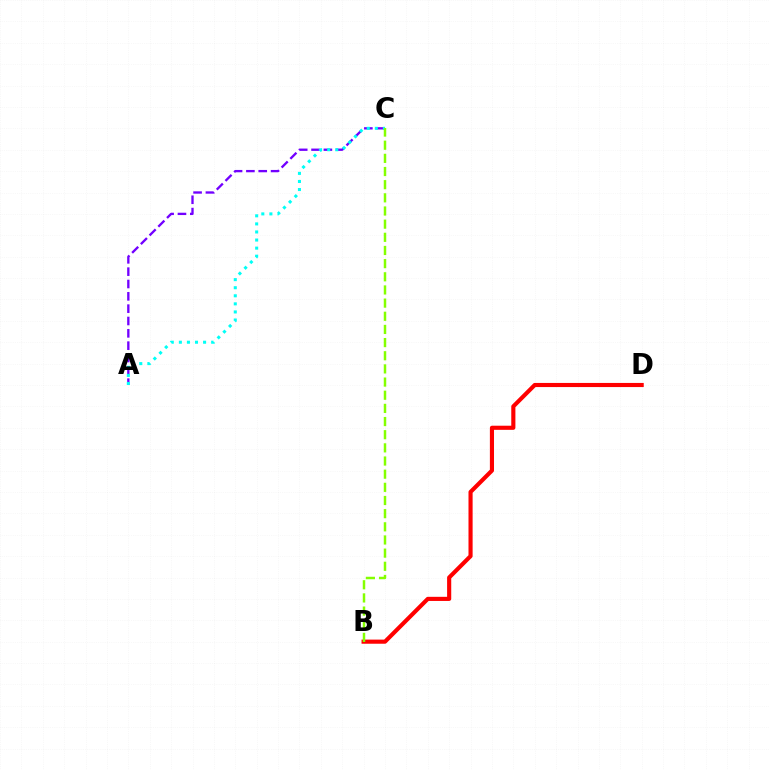{('A', 'C'): [{'color': '#7200ff', 'line_style': 'dashed', 'thickness': 1.68}, {'color': '#00fff6', 'line_style': 'dotted', 'thickness': 2.19}], ('B', 'D'): [{'color': '#ff0000', 'line_style': 'solid', 'thickness': 2.97}], ('B', 'C'): [{'color': '#84ff00', 'line_style': 'dashed', 'thickness': 1.79}]}